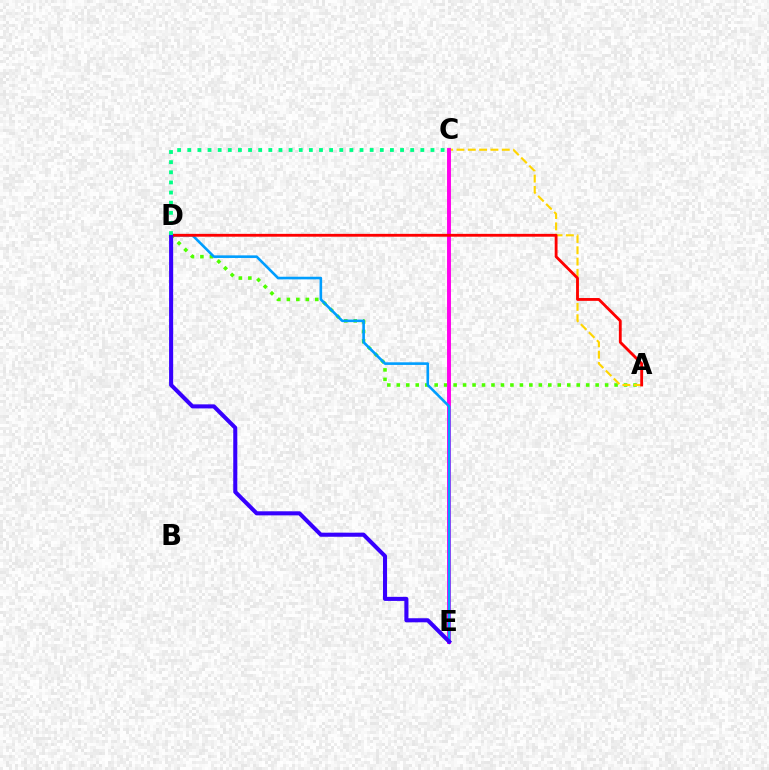{('A', 'D'): [{'color': '#4fff00', 'line_style': 'dotted', 'thickness': 2.57}, {'color': '#ff0000', 'line_style': 'solid', 'thickness': 2.04}], ('A', 'C'): [{'color': '#ffd500', 'line_style': 'dashed', 'thickness': 1.54}], ('C', 'E'): [{'color': '#ff00ed', 'line_style': 'solid', 'thickness': 2.82}], ('D', 'E'): [{'color': '#009eff', 'line_style': 'solid', 'thickness': 1.89}, {'color': '#3700ff', 'line_style': 'solid', 'thickness': 2.93}], ('C', 'D'): [{'color': '#00ff86', 'line_style': 'dotted', 'thickness': 2.75}]}